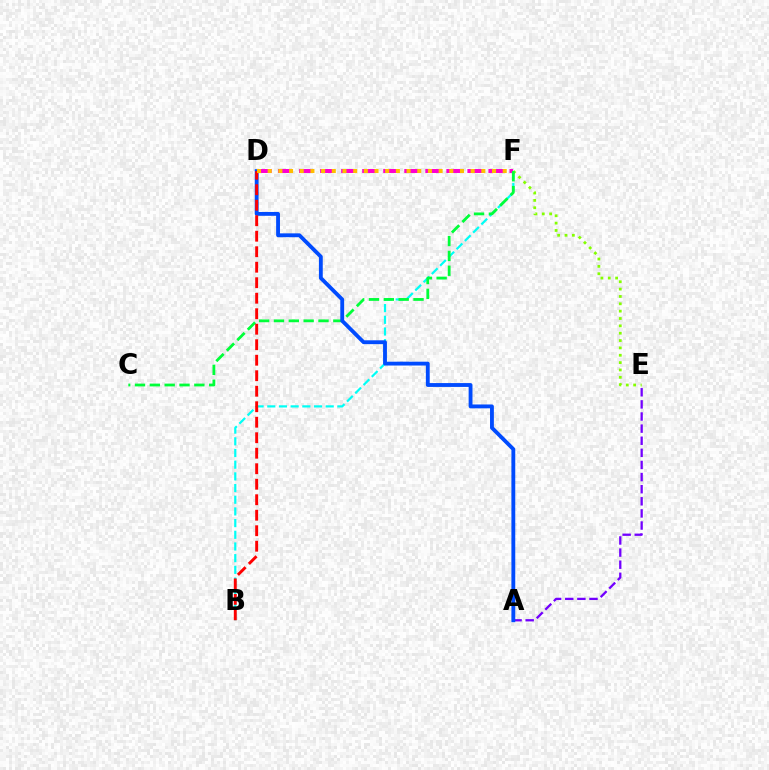{('B', 'F'): [{'color': '#00fff6', 'line_style': 'dashed', 'thickness': 1.59}], ('D', 'F'): [{'color': '#ff00cf', 'line_style': 'dashed', 'thickness': 2.86}, {'color': '#ffbd00', 'line_style': 'dotted', 'thickness': 2.9}], ('E', 'F'): [{'color': '#84ff00', 'line_style': 'dotted', 'thickness': 2.0}], ('A', 'E'): [{'color': '#7200ff', 'line_style': 'dashed', 'thickness': 1.65}], ('C', 'F'): [{'color': '#00ff39', 'line_style': 'dashed', 'thickness': 2.02}], ('A', 'D'): [{'color': '#004bff', 'line_style': 'solid', 'thickness': 2.77}], ('B', 'D'): [{'color': '#ff0000', 'line_style': 'dashed', 'thickness': 2.11}]}